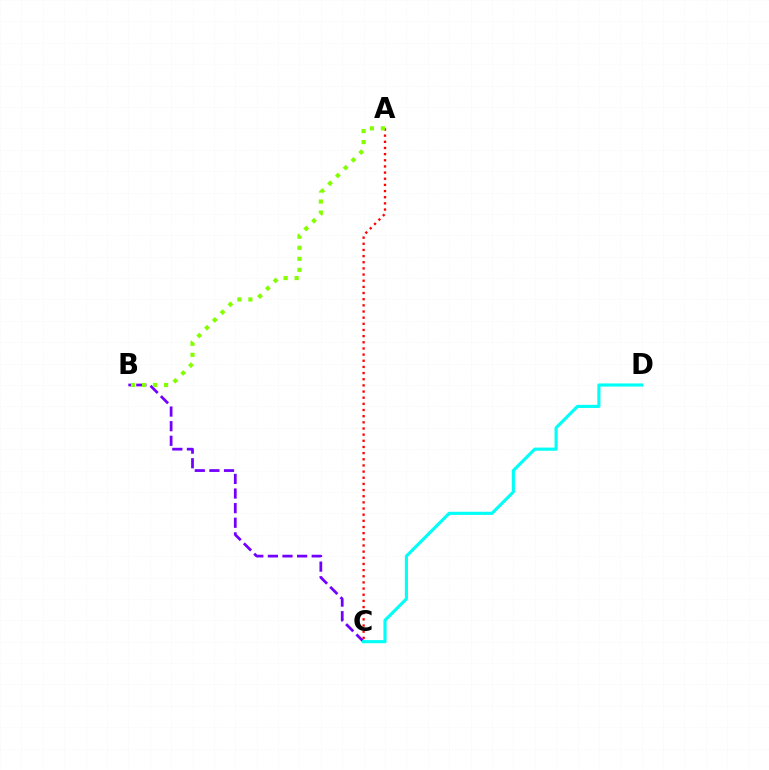{('A', 'C'): [{'color': '#ff0000', 'line_style': 'dotted', 'thickness': 1.67}], ('B', 'C'): [{'color': '#7200ff', 'line_style': 'dashed', 'thickness': 1.98}], ('A', 'B'): [{'color': '#84ff00', 'line_style': 'dotted', 'thickness': 2.99}], ('C', 'D'): [{'color': '#00fff6', 'line_style': 'solid', 'thickness': 2.25}]}